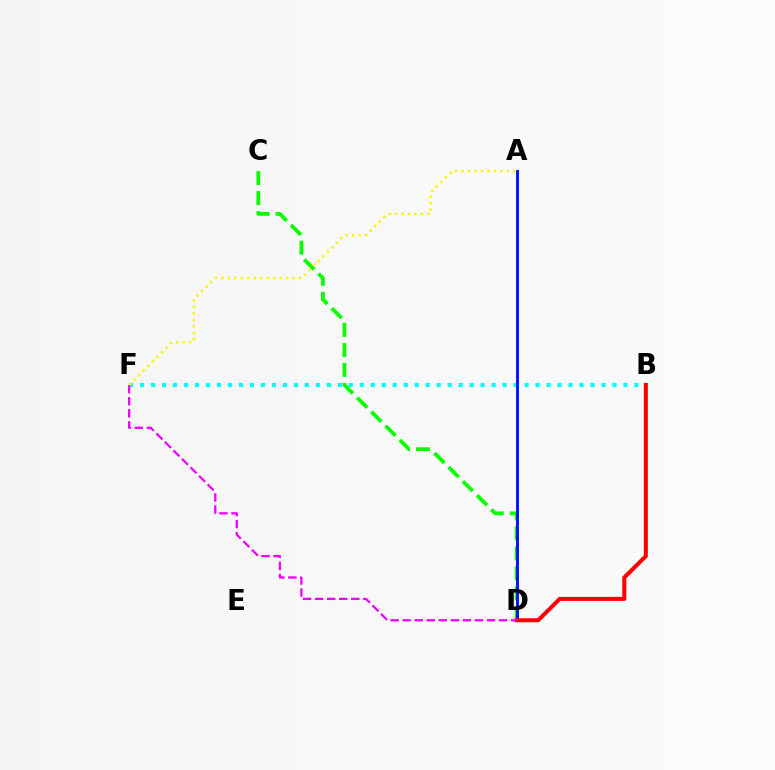{('C', 'D'): [{'color': '#08ff00', 'line_style': 'dashed', 'thickness': 2.72}], ('B', 'F'): [{'color': '#00fff6', 'line_style': 'dotted', 'thickness': 2.99}], ('A', 'D'): [{'color': '#0010ff', 'line_style': 'solid', 'thickness': 2.08}], ('B', 'D'): [{'color': '#ff0000', 'line_style': 'solid', 'thickness': 2.91}], ('D', 'F'): [{'color': '#ee00ff', 'line_style': 'dashed', 'thickness': 1.64}], ('A', 'F'): [{'color': '#fcf500', 'line_style': 'dotted', 'thickness': 1.75}]}